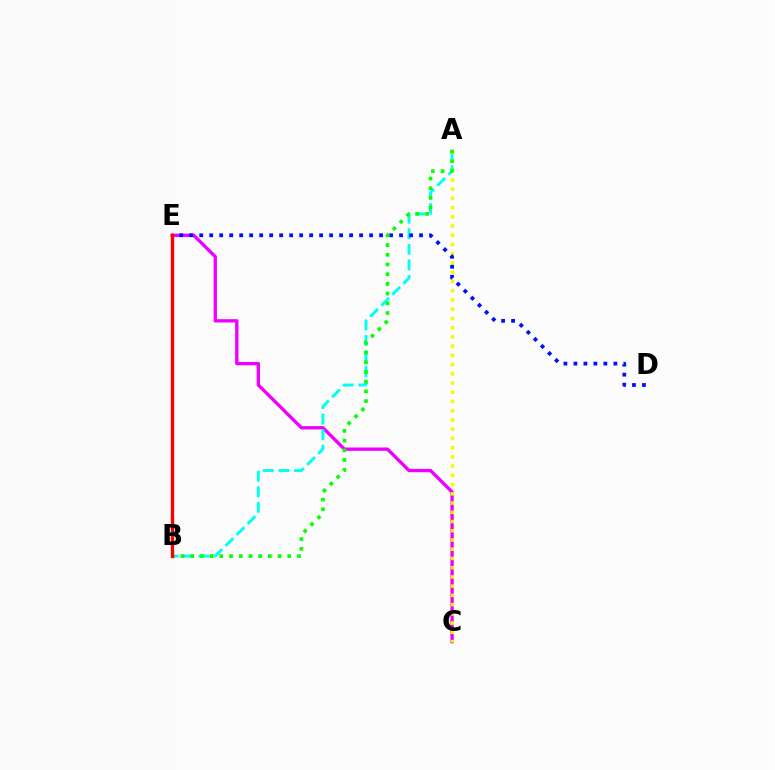{('C', 'E'): [{'color': '#ee00ff', 'line_style': 'solid', 'thickness': 2.4}], ('A', 'B'): [{'color': '#00fff6', 'line_style': 'dashed', 'thickness': 2.12}, {'color': '#08ff00', 'line_style': 'dotted', 'thickness': 2.64}], ('A', 'C'): [{'color': '#fcf500', 'line_style': 'dotted', 'thickness': 2.51}], ('D', 'E'): [{'color': '#0010ff', 'line_style': 'dotted', 'thickness': 2.71}], ('B', 'E'): [{'color': '#ff0000', 'line_style': 'solid', 'thickness': 2.41}]}